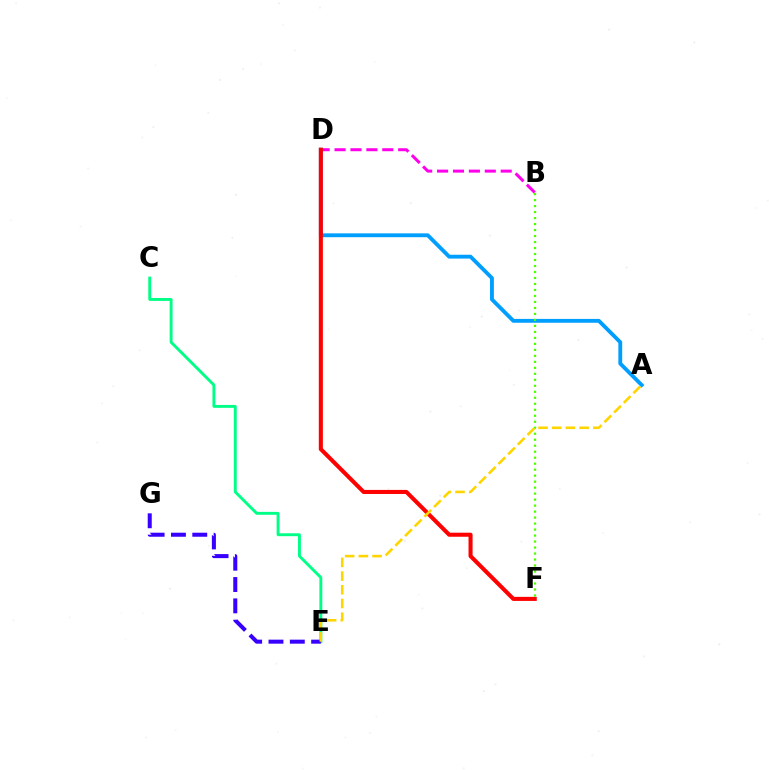{('B', 'D'): [{'color': '#ff00ed', 'line_style': 'dashed', 'thickness': 2.16}], ('C', 'E'): [{'color': '#00ff86', 'line_style': 'solid', 'thickness': 2.09}], ('E', 'G'): [{'color': '#3700ff', 'line_style': 'dashed', 'thickness': 2.9}], ('A', 'D'): [{'color': '#009eff', 'line_style': 'solid', 'thickness': 2.77}], ('D', 'F'): [{'color': '#ff0000', 'line_style': 'solid', 'thickness': 2.92}], ('B', 'F'): [{'color': '#4fff00', 'line_style': 'dotted', 'thickness': 1.63}], ('A', 'E'): [{'color': '#ffd500', 'line_style': 'dashed', 'thickness': 1.86}]}